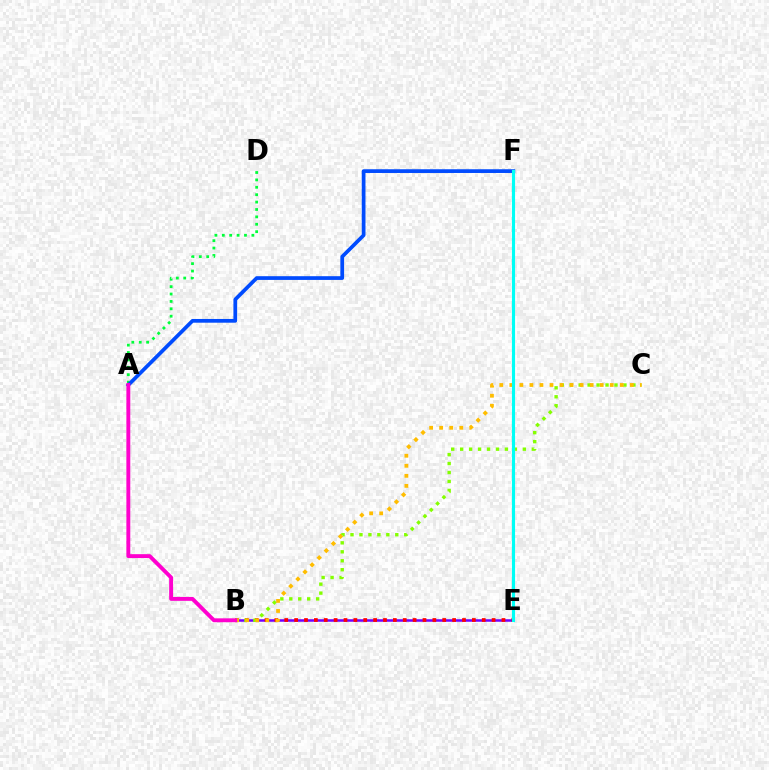{('B', 'E'): [{'color': '#7200ff', 'line_style': 'solid', 'thickness': 1.81}, {'color': '#ff0000', 'line_style': 'dotted', 'thickness': 2.68}], ('A', 'D'): [{'color': '#00ff39', 'line_style': 'dotted', 'thickness': 2.01}], ('B', 'C'): [{'color': '#84ff00', 'line_style': 'dotted', 'thickness': 2.43}, {'color': '#ffbd00', 'line_style': 'dotted', 'thickness': 2.73}], ('A', 'F'): [{'color': '#004bff', 'line_style': 'solid', 'thickness': 2.69}], ('E', 'F'): [{'color': '#00fff6', 'line_style': 'solid', 'thickness': 2.25}], ('A', 'B'): [{'color': '#ff00cf', 'line_style': 'solid', 'thickness': 2.8}]}